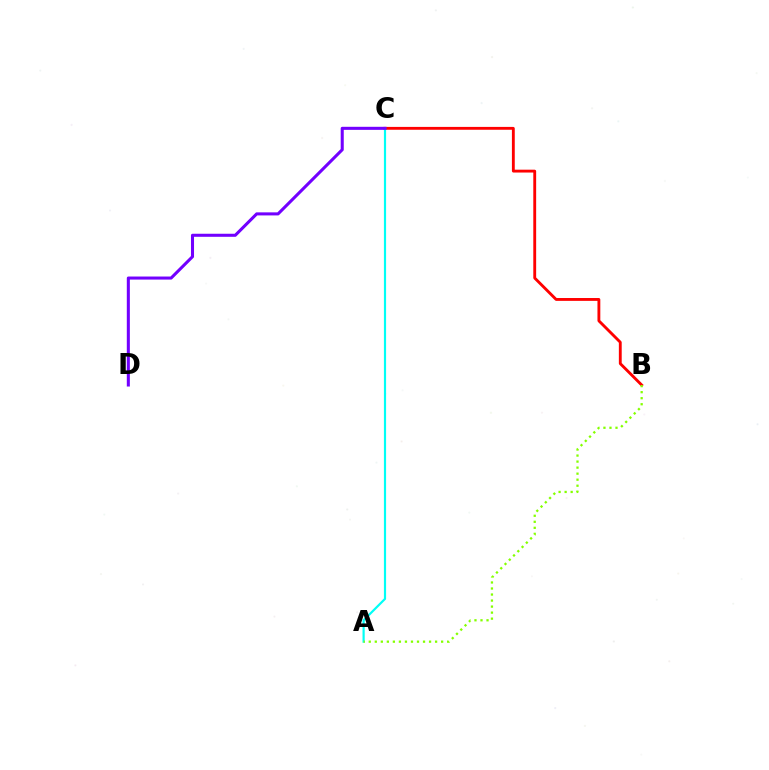{('B', 'C'): [{'color': '#ff0000', 'line_style': 'solid', 'thickness': 2.06}], ('A', 'C'): [{'color': '#00fff6', 'line_style': 'solid', 'thickness': 1.57}], ('A', 'B'): [{'color': '#84ff00', 'line_style': 'dotted', 'thickness': 1.64}], ('C', 'D'): [{'color': '#7200ff', 'line_style': 'solid', 'thickness': 2.2}]}